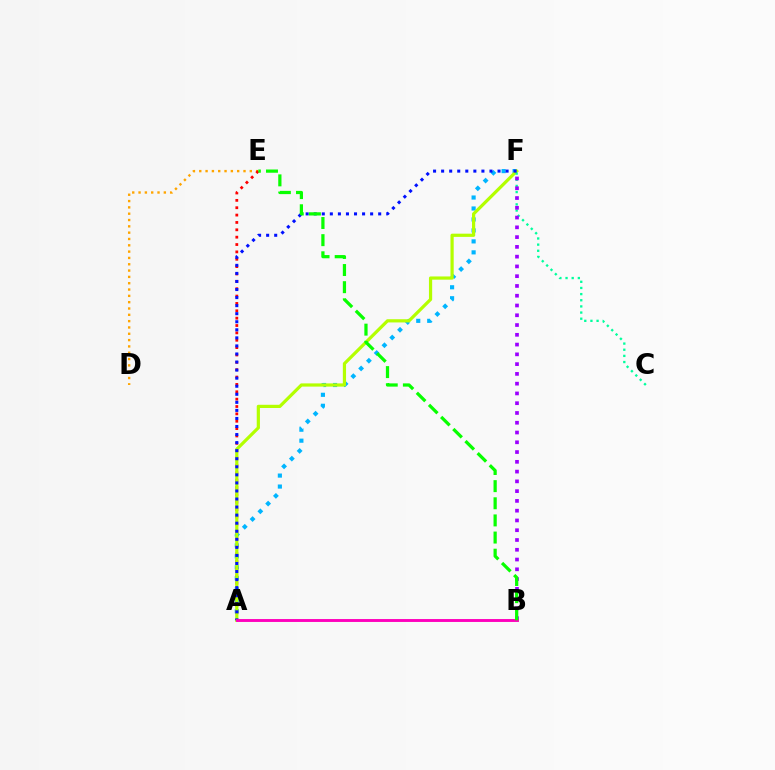{('A', 'F'): [{'color': '#00b5ff', 'line_style': 'dotted', 'thickness': 2.98}, {'color': '#b3ff00', 'line_style': 'solid', 'thickness': 2.31}, {'color': '#0010ff', 'line_style': 'dotted', 'thickness': 2.19}], ('D', 'E'): [{'color': '#ffa500', 'line_style': 'dotted', 'thickness': 1.72}], ('A', 'E'): [{'color': '#ff0000', 'line_style': 'dotted', 'thickness': 2.0}], ('C', 'F'): [{'color': '#00ff9d', 'line_style': 'dotted', 'thickness': 1.67}], ('B', 'F'): [{'color': '#9b00ff', 'line_style': 'dotted', 'thickness': 2.65}], ('A', 'B'): [{'color': '#ff00bd', 'line_style': 'solid', 'thickness': 2.09}], ('B', 'E'): [{'color': '#08ff00', 'line_style': 'dashed', 'thickness': 2.33}]}